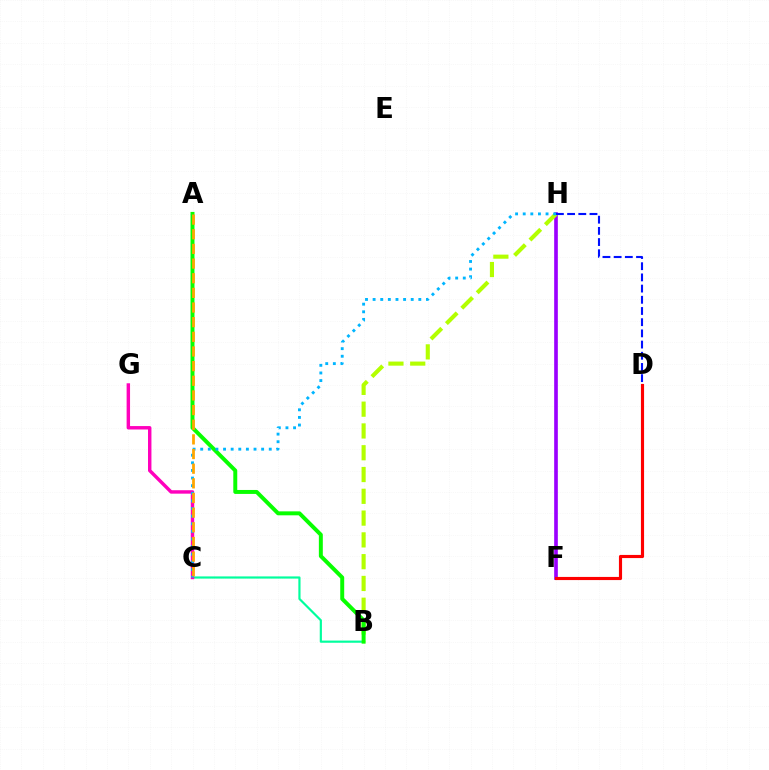{('B', 'C'): [{'color': '#00ff9d', 'line_style': 'solid', 'thickness': 1.57}], ('C', 'G'): [{'color': '#ff00bd', 'line_style': 'solid', 'thickness': 2.47}], ('F', 'H'): [{'color': '#9b00ff', 'line_style': 'solid', 'thickness': 2.63}], ('B', 'H'): [{'color': '#b3ff00', 'line_style': 'dashed', 'thickness': 2.96}], ('A', 'B'): [{'color': '#08ff00', 'line_style': 'solid', 'thickness': 2.85}], ('C', 'H'): [{'color': '#00b5ff', 'line_style': 'dotted', 'thickness': 2.07}], ('D', 'F'): [{'color': '#ff0000', 'line_style': 'solid', 'thickness': 2.26}], ('D', 'H'): [{'color': '#0010ff', 'line_style': 'dashed', 'thickness': 1.52}], ('A', 'C'): [{'color': '#ffa500', 'line_style': 'dashed', 'thickness': 1.99}]}